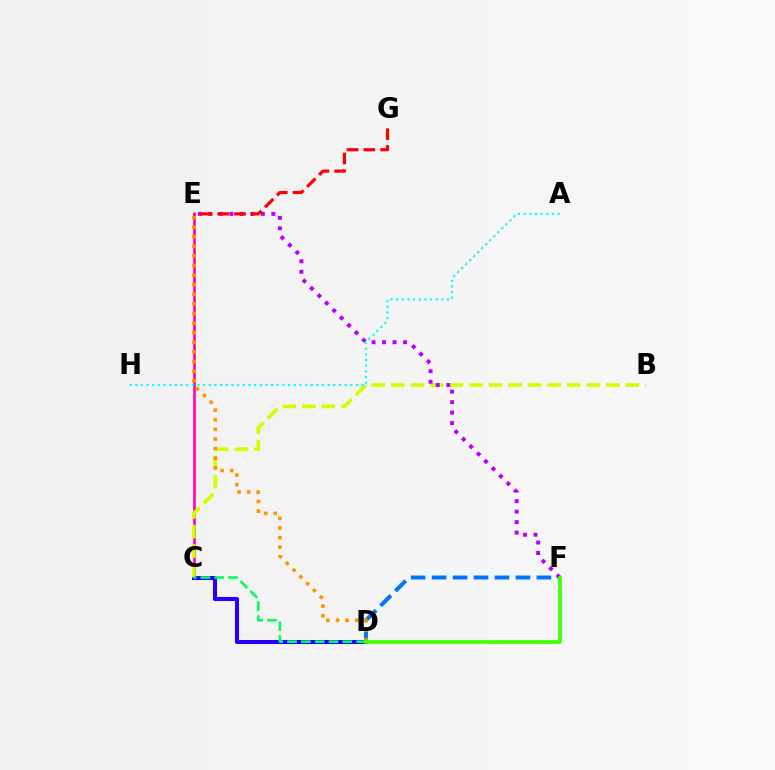{('C', 'E'): [{'color': '#ff00ac', 'line_style': 'solid', 'thickness': 1.9}], ('D', 'F'): [{'color': '#0074ff', 'line_style': 'dashed', 'thickness': 2.85}, {'color': '#3dff00', 'line_style': 'solid', 'thickness': 2.63}], ('C', 'D'): [{'color': '#2500ff', 'line_style': 'solid', 'thickness': 2.92}, {'color': '#00ff5c', 'line_style': 'dashed', 'thickness': 1.88}], ('B', 'C'): [{'color': '#d1ff00', 'line_style': 'dashed', 'thickness': 2.66}], ('A', 'H'): [{'color': '#00fff6', 'line_style': 'dotted', 'thickness': 1.54}], ('D', 'E'): [{'color': '#ff9400', 'line_style': 'dotted', 'thickness': 2.61}], ('E', 'F'): [{'color': '#b900ff', 'line_style': 'dotted', 'thickness': 2.85}], ('E', 'G'): [{'color': '#ff0000', 'line_style': 'dashed', 'thickness': 2.29}]}